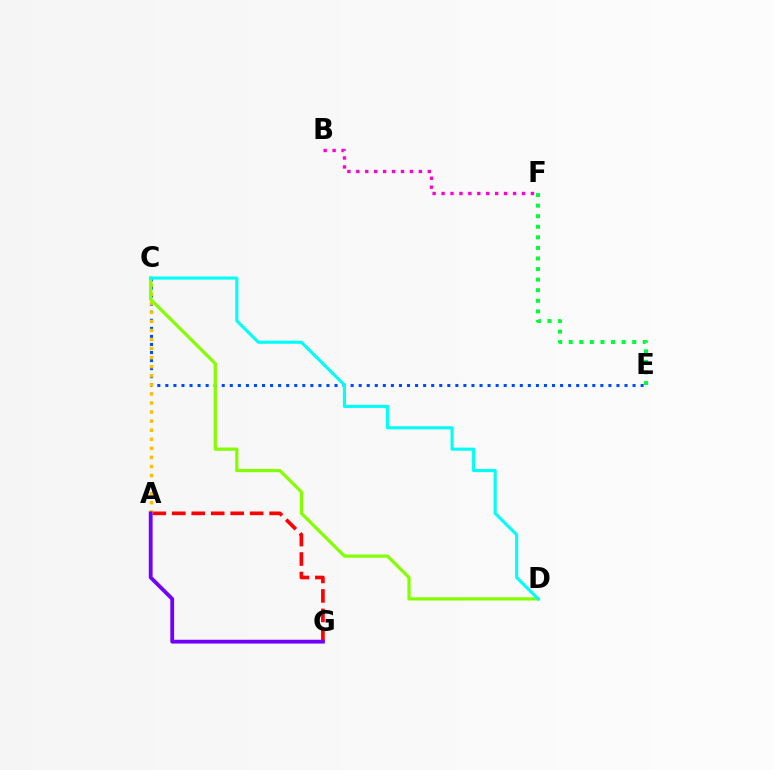{('C', 'E'): [{'color': '#004bff', 'line_style': 'dotted', 'thickness': 2.19}], ('A', 'G'): [{'color': '#ff0000', 'line_style': 'dashed', 'thickness': 2.65}, {'color': '#7200ff', 'line_style': 'solid', 'thickness': 2.74}], ('B', 'F'): [{'color': '#ff00cf', 'line_style': 'dotted', 'thickness': 2.43}], ('A', 'C'): [{'color': '#ffbd00', 'line_style': 'dotted', 'thickness': 2.46}], ('C', 'D'): [{'color': '#84ff00', 'line_style': 'solid', 'thickness': 2.33}, {'color': '#00fff6', 'line_style': 'solid', 'thickness': 2.24}], ('E', 'F'): [{'color': '#00ff39', 'line_style': 'dotted', 'thickness': 2.87}]}